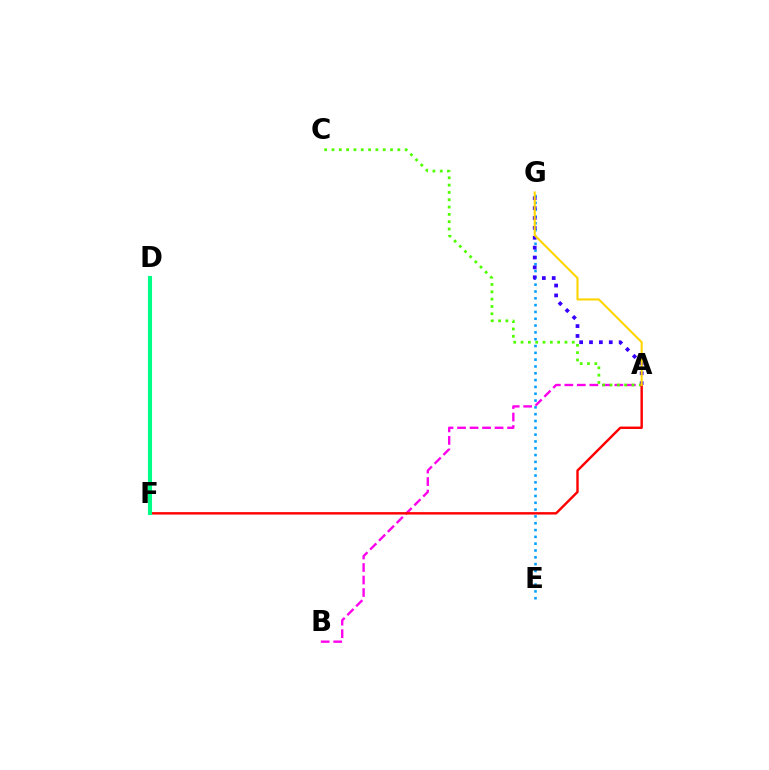{('A', 'B'): [{'color': '#ff00ed', 'line_style': 'dashed', 'thickness': 1.7}], ('E', 'G'): [{'color': '#009eff', 'line_style': 'dotted', 'thickness': 1.85}], ('A', 'G'): [{'color': '#3700ff', 'line_style': 'dotted', 'thickness': 2.68}, {'color': '#ffd500', 'line_style': 'solid', 'thickness': 1.51}], ('A', 'C'): [{'color': '#4fff00', 'line_style': 'dotted', 'thickness': 1.99}], ('A', 'F'): [{'color': '#ff0000', 'line_style': 'solid', 'thickness': 1.74}], ('D', 'F'): [{'color': '#00ff86', 'line_style': 'solid', 'thickness': 2.95}]}